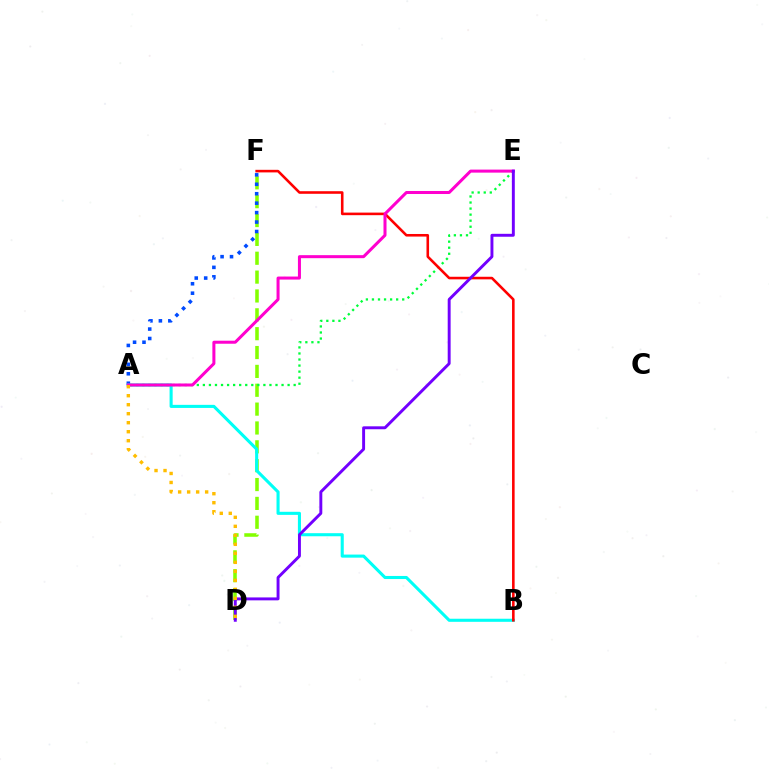{('D', 'F'): [{'color': '#84ff00', 'line_style': 'dashed', 'thickness': 2.56}], ('A', 'F'): [{'color': '#004bff', 'line_style': 'dotted', 'thickness': 2.57}], ('A', 'B'): [{'color': '#00fff6', 'line_style': 'solid', 'thickness': 2.22}], ('A', 'E'): [{'color': '#00ff39', 'line_style': 'dotted', 'thickness': 1.64}, {'color': '#ff00cf', 'line_style': 'solid', 'thickness': 2.18}], ('B', 'F'): [{'color': '#ff0000', 'line_style': 'solid', 'thickness': 1.86}], ('D', 'E'): [{'color': '#7200ff', 'line_style': 'solid', 'thickness': 2.11}], ('A', 'D'): [{'color': '#ffbd00', 'line_style': 'dotted', 'thickness': 2.45}]}